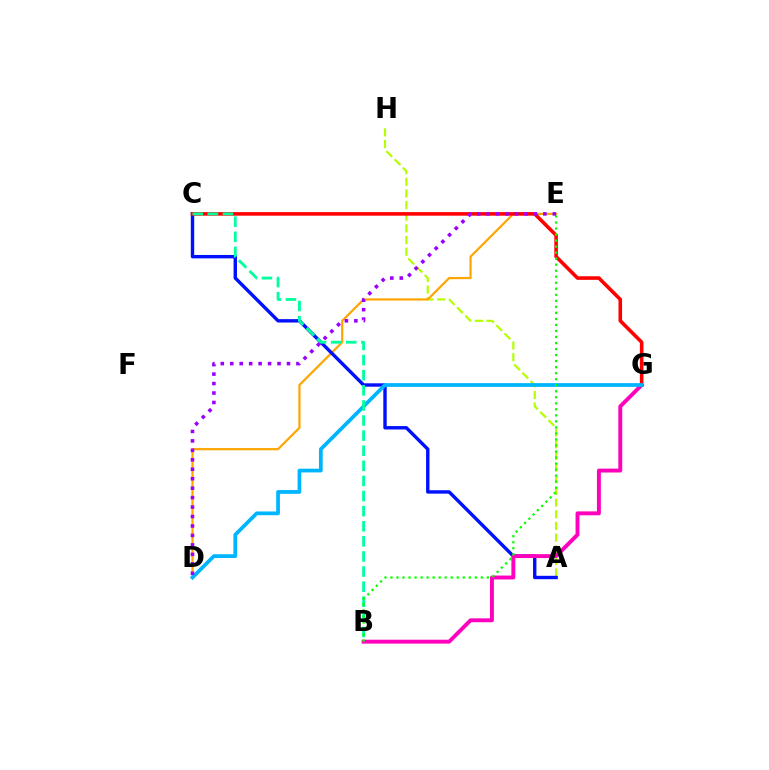{('A', 'H'): [{'color': '#b3ff00', 'line_style': 'dashed', 'thickness': 1.58}], ('D', 'E'): [{'color': '#ffa500', 'line_style': 'solid', 'thickness': 1.59}, {'color': '#9b00ff', 'line_style': 'dotted', 'thickness': 2.57}], ('A', 'C'): [{'color': '#0010ff', 'line_style': 'solid', 'thickness': 2.45}], ('B', 'G'): [{'color': '#ff00bd', 'line_style': 'solid', 'thickness': 2.81}], ('C', 'G'): [{'color': '#ff0000', 'line_style': 'solid', 'thickness': 2.58}], ('D', 'G'): [{'color': '#00b5ff', 'line_style': 'solid', 'thickness': 2.7}], ('B', 'C'): [{'color': '#00ff9d', 'line_style': 'dashed', 'thickness': 2.05}], ('B', 'E'): [{'color': '#08ff00', 'line_style': 'dotted', 'thickness': 1.64}]}